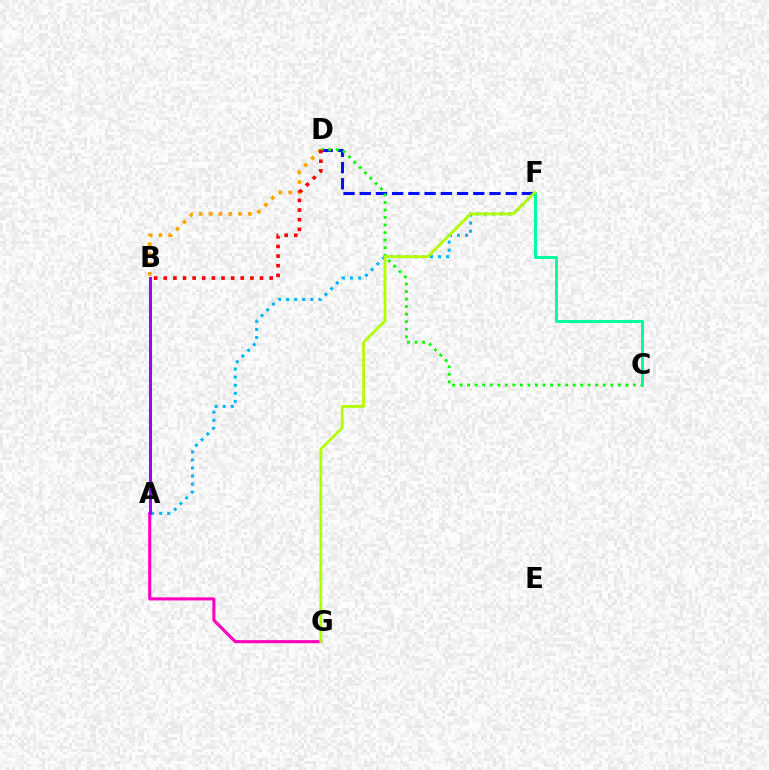{('A', 'F'): [{'color': '#00b5ff', 'line_style': 'dotted', 'thickness': 2.19}], ('D', 'F'): [{'color': '#0010ff', 'line_style': 'dashed', 'thickness': 2.2}], ('B', 'D'): [{'color': '#ffa500', 'line_style': 'dotted', 'thickness': 2.67}, {'color': '#ff0000', 'line_style': 'dotted', 'thickness': 2.62}], ('C', 'D'): [{'color': '#08ff00', 'line_style': 'dotted', 'thickness': 2.05}], ('C', 'F'): [{'color': '#00ff9d', 'line_style': 'solid', 'thickness': 2.17}], ('A', 'G'): [{'color': '#ff00bd', 'line_style': 'solid', 'thickness': 2.22}], ('F', 'G'): [{'color': '#b3ff00', 'line_style': 'solid', 'thickness': 2.04}], ('A', 'B'): [{'color': '#9b00ff', 'line_style': 'solid', 'thickness': 2.14}]}